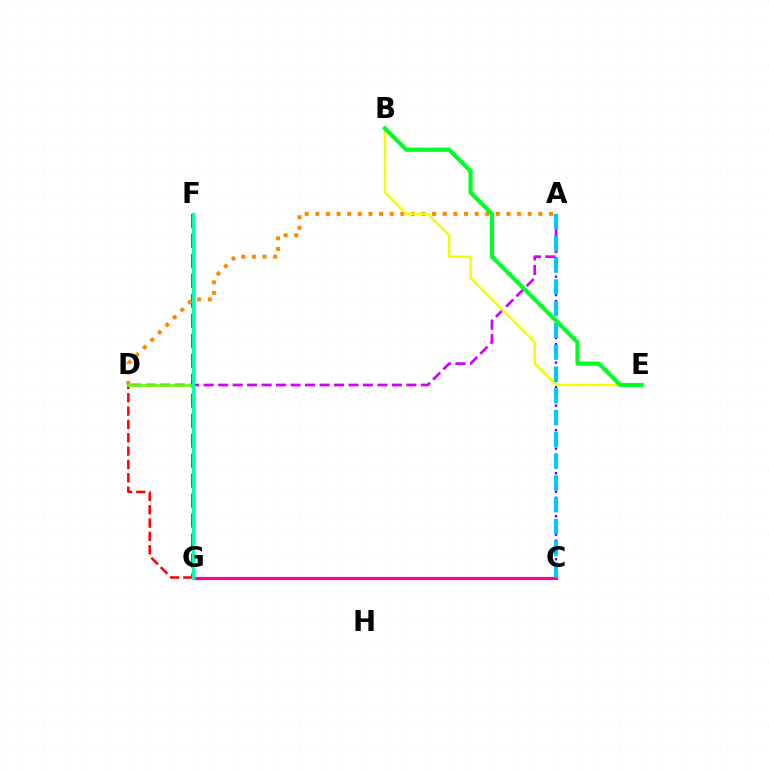{('A', 'C'): [{'color': '#4f00ff', 'line_style': 'dotted', 'thickness': 1.67}, {'color': '#00c7ff', 'line_style': 'dashed', 'thickness': 2.96}], ('F', 'G'): [{'color': '#003fff', 'line_style': 'dashed', 'thickness': 2.71}, {'color': '#00ffaf', 'line_style': 'solid', 'thickness': 2.42}], ('A', 'D'): [{'color': '#d600ff', 'line_style': 'dashed', 'thickness': 1.97}, {'color': '#ff8800', 'line_style': 'dotted', 'thickness': 2.89}], ('D', 'G'): [{'color': '#ff0000', 'line_style': 'dashed', 'thickness': 1.81}, {'color': '#66ff00', 'line_style': 'solid', 'thickness': 1.96}], ('C', 'G'): [{'color': '#ff00a0', 'line_style': 'solid', 'thickness': 2.27}], ('B', 'E'): [{'color': '#eeff00', 'line_style': 'solid', 'thickness': 1.74}, {'color': '#00ff27', 'line_style': 'solid', 'thickness': 3.0}]}